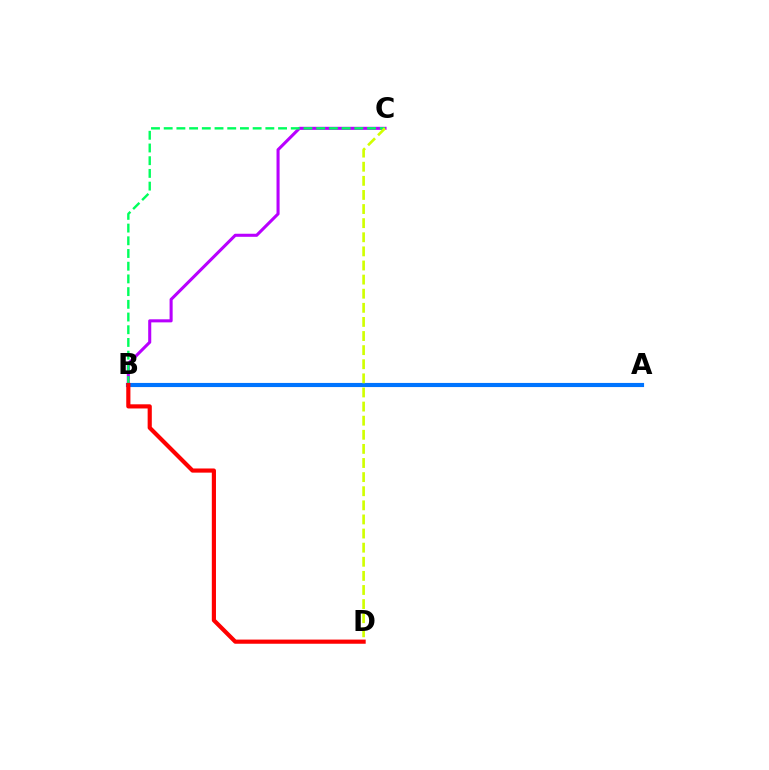{('B', 'C'): [{'color': '#b900ff', 'line_style': 'solid', 'thickness': 2.21}, {'color': '#00ff5c', 'line_style': 'dashed', 'thickness': 1.73}], ('A', 'B'): [{'color': '#0074ff', 'line_style': 'solid', 'thickness': 2.97}], ('C', 'D'): [{'color': '#d1ff00', 'line_style': 'dashed', 'thickness': 1.92}], ('B', 'D'): [{'color': '#ff0000', 'line_style': 'solid', 'thickness': 2.99}]}